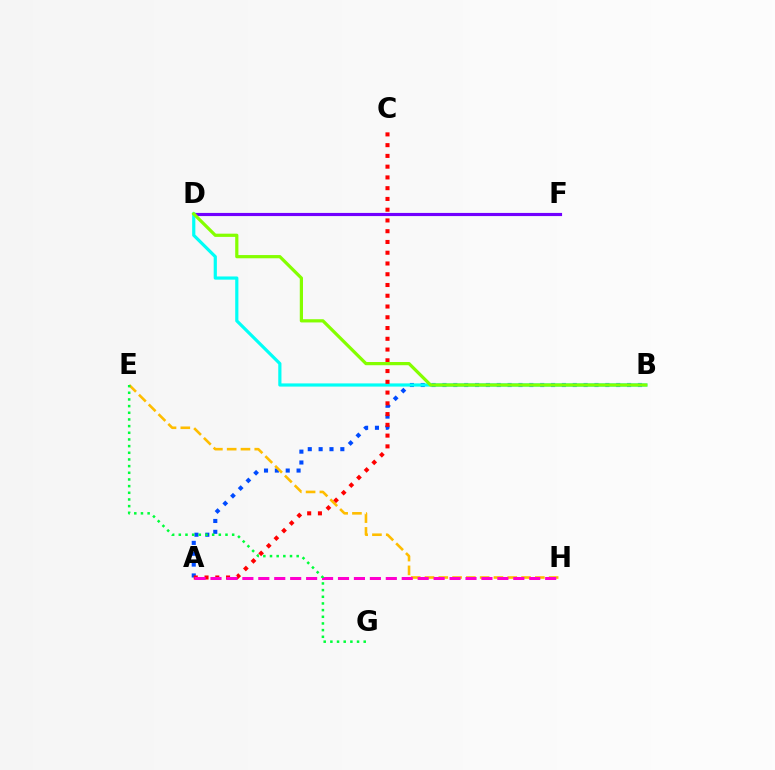{('A', 'B'): [{'color': '#004bff', 'line_style': 'dotted', 'thickness': 2.95}], ('E', 'H'): [{'color': '#ffbd00', 'line_style': 'dashed', 'thickness': 1.87}], ('D', 'F'): [{'color': '#7200ff', 'line_style': 'solid', 'thickness': 2.26}], ('B', 'D'): [{'color': '#00fff6', 'line_style': 'solid', 'thickness': 2.3}, {'color': '#84ff00', 'line_style': 'solid', 'thickness': 2.31}], ('A', 'C'): [{'color': '#ff0000', 'line_style': 'dotted', 'thickness': 2.92}], ('A', 'H'): [{'color': '#ff00cf', 'line_style': 'dashed', 'thickness': 2.17}], ('E', 'G'): [{'color': '#00ff39', 'line_style': 'dotted', 'thickness': 1.81}]}